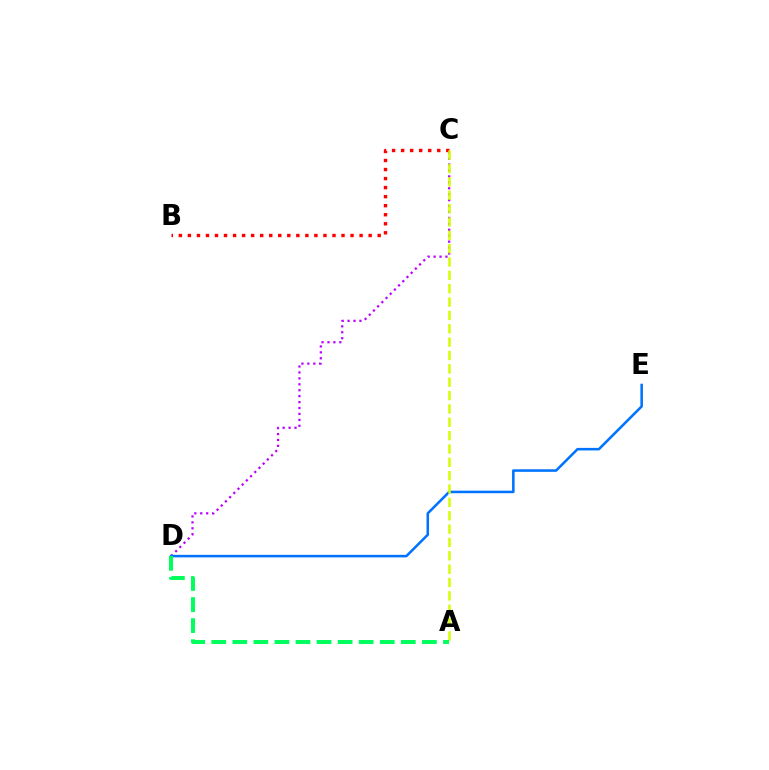{('C', 'D'): [{'color': '#b900ff', 'line_style': 'dotted', 'thickness': 1.61}], ('D', 'E'): [{'color': '#0074ff', 'line_style': 'solid', 'thickness': 1.84}], ('B', 'C'): [{'color': '#ff0000', 'line_style': 'dotted', 'thickness': 2.46}], ('A', 'C'): [{'color': '#d1ff00', 'line_style': 'dashed', 'thickness': 1.81}], ('A', 'D'): [{'color': '#00ff5c', 'line_style': 'dashed', 'thickness': 2.86}]}